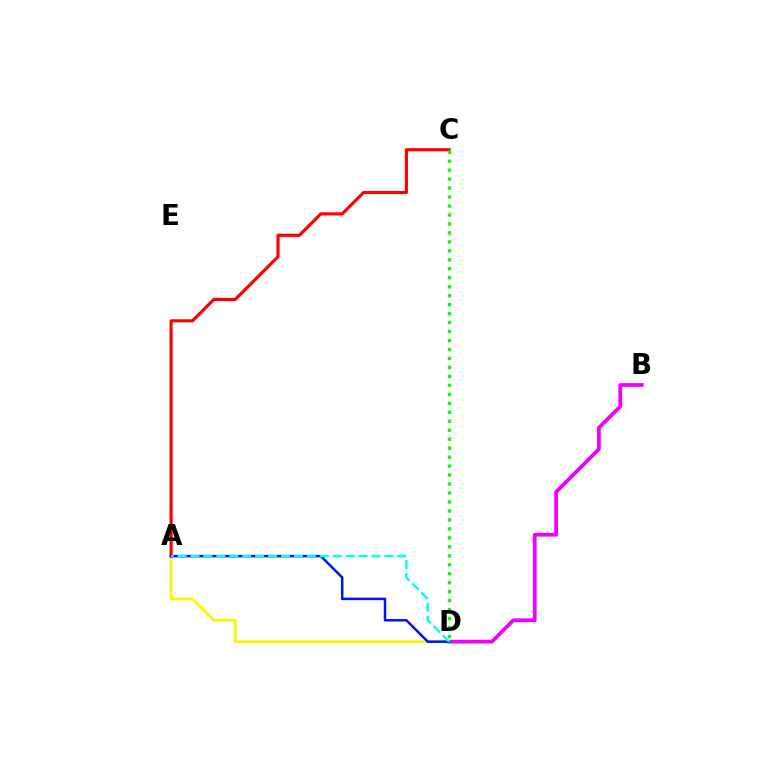{('B', 'D'): [{'color': '#ee00ff', 'line_style': 'solid', 'thickness': 2.71}], ('A', 'D'): [{'color': '#fcf500', 'line_style': 'solid', 'thickness': 1.95}, {'color': '#0010ff', 'line_style': 'solid', 'thickness': 1.8}, {'color': '#00fff6', 'line_style': 'dashed', 'thickness': 1.76}], ('A', 'C'): [{'color': '#ff0000', 'line_style': 'solid', 'thickness': 2.26}], ('C', 'D'): [{'color': '#08ff00', 'line_style': 'dotted', 'thickness': 2.44}]}